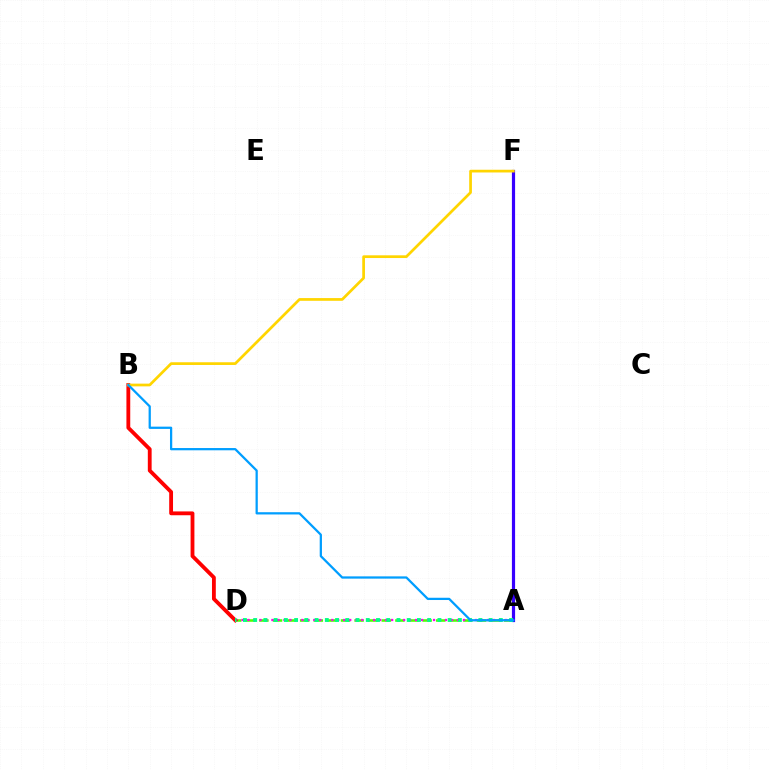{('A', 'D'): [{'color': '#4fff00', 'line_style': 'dashed', 'thickness': 1.85}, {'color': '#ff00ed', 'line_style': 'dotted', 'thickness': 1.63}, {'color': '#00ff86', 'line_style': 'dotted', 'thickness': 2.78}], ('A', 'F'): [{'color': '#3700ff', 'line_style': 'solid', 'thickness': 2.29}], ('B', 'D'): [{'color': '#ff0000', 'line_style': 'solid', 'thickness': 2.75}], ('B', 'F'): [{'color': '#ffd500', 'line_style': 'solid', 'thickness': 1.96}], ('A', 'B'): [{'color': '#009eff', 'line_style': 'solid', 'thickness': 1.62}]}